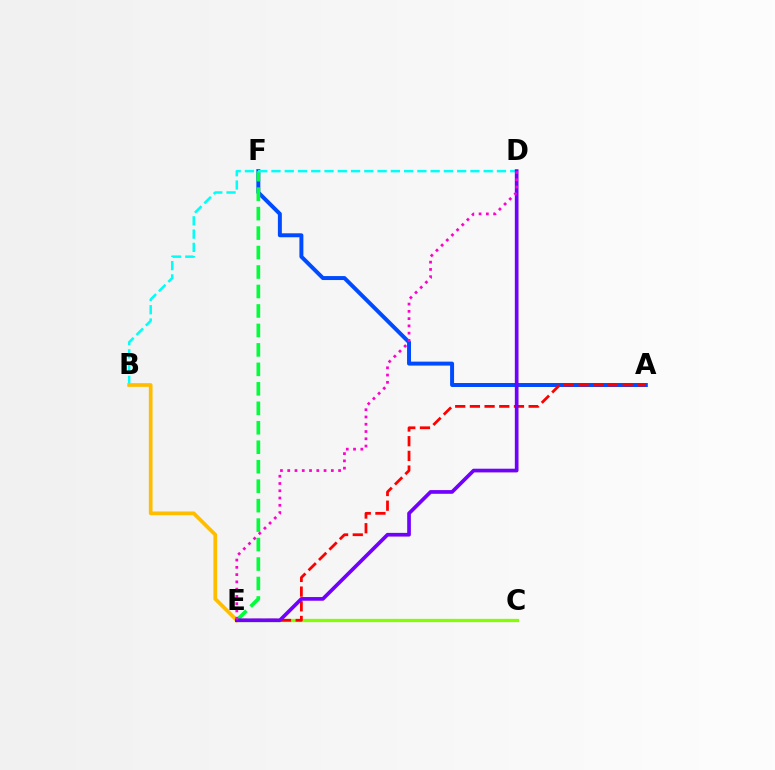{('A', 'F'): [{'color': '#004bff', 'line_style': 'solid', 'thickness': 2.85}], ('E', 'F'): [{'color': '#00ff39', 'line_style': 'dashed', 'thickness': 2.64}], ('B', 'D'): [{'color': '#00fff6', 'line_style': 'dashed', 'thickness': 1.8}], ('C', 'E'): [{'color': '#84ff00', 'line_style': 'solid', 'thickness': 2.35}], ('A', 'E'): [{'color': '#ff0000', 'line_style': 'dashed', 'thickness': 2.0}], ('B', 'E'): [{'color': '#ffbd00', 'line_style': 'solid', 'thickness': 2.68}], ('D', 'E'): [{'color': '#7200ff', 'line_style': 'solid', 'thickness': 2.65}, {'color': '#ff00cf', 'line_style': 'dotted', 'thickness': 1.97}]}